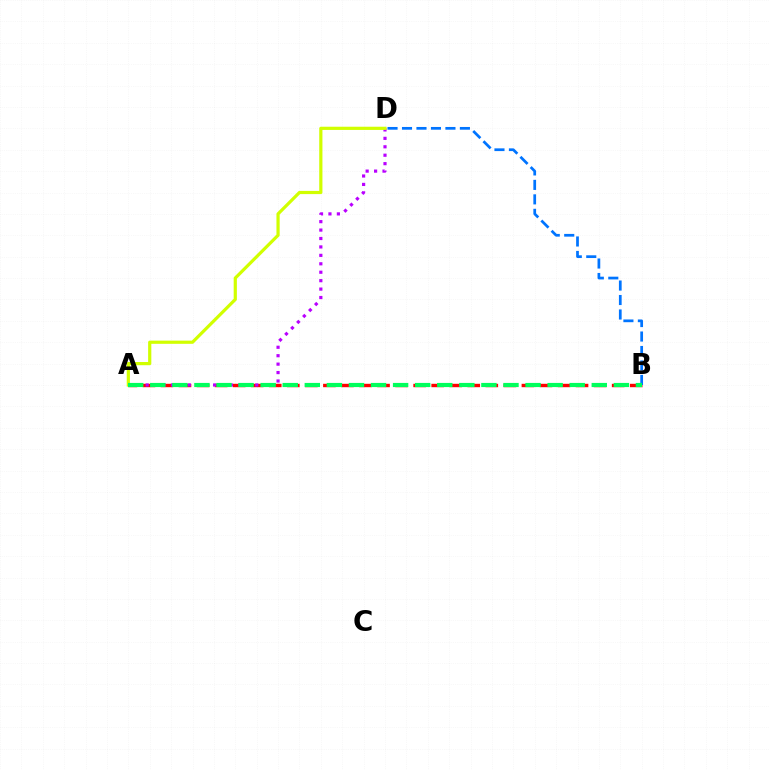{('A', 'B'): [{'color': '#ff0000', 'line_style': 'dashed', 'thickness': 2.45}, {'color': '#00ff5c', 'line_style': 'dashed', 'thickness': 3.0}], ('A', 'D'): [{'color': '#b900ff', 'line_style': 'dotted', 'thickness': 2.29}, {'color': '#d1ff00', 'line_style': 'solid', 'thickness': 2.31}], ('B', 'D'): [{'color': '#0074ff', 'line_style': 'dashed', 'thickness': 1.97}]}